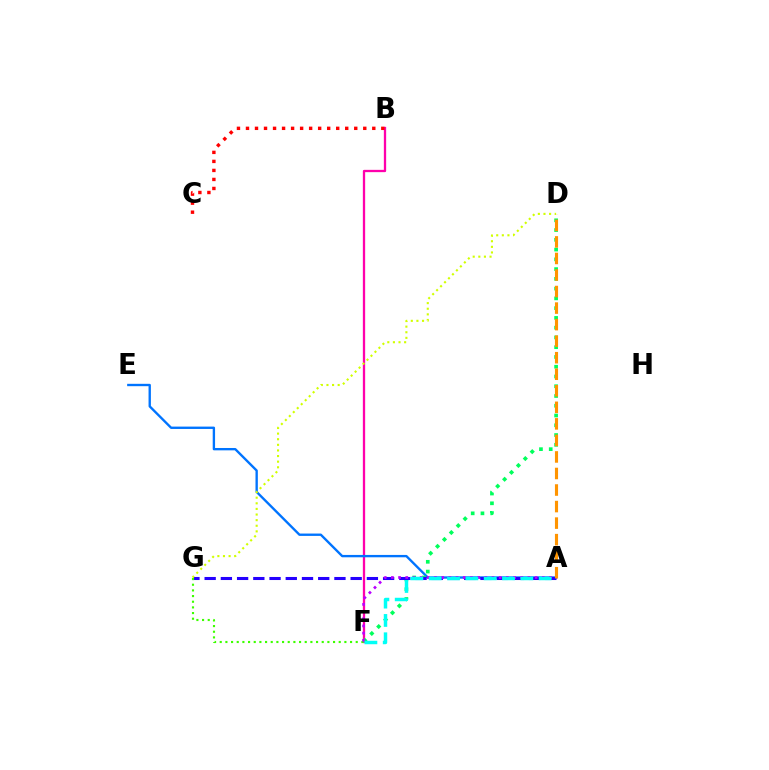{('B', 'F'): [{'color': '#ff00ac', 'line_style': 'solid', 'thickness': 1.65}], ('A', 'E'): [{'color': '#0074ff', 'line_style': 'solid', 'thickness': 1.7}], ('D', 'F'): [{'color': '#00ff5c', 'line_style': 'dotted', 'thickness': 2.65}], ('A', 'G'): [{'color': '#2500ff', 'line_style': 'dashed', 'thickness': 2.2}], ('D', 'G'): [{'color': '#d1ff00', 'line_style': 'dotted', 'thickness': 1.52}], ('F', 'G'): [{'color': '#3dff00', 'line_style': 'dotted', 'thickness': 1.54}], ('B', 'C'): [{'color': '#ff0000', 'line_style': 'dotted', 'thickness': 2.45}], ('A', 'F'): [{'color': '#b900ff', 'line_style': 'dotted', 'thickness': 1.95}, {'color': '#00fff6', 'line_style': 'dashed', 'thickness': 2.49}], ('A', 'D'): [{'color': '#ff9400', 'line_style': 'dashed', 'thickness': 2.25}]}